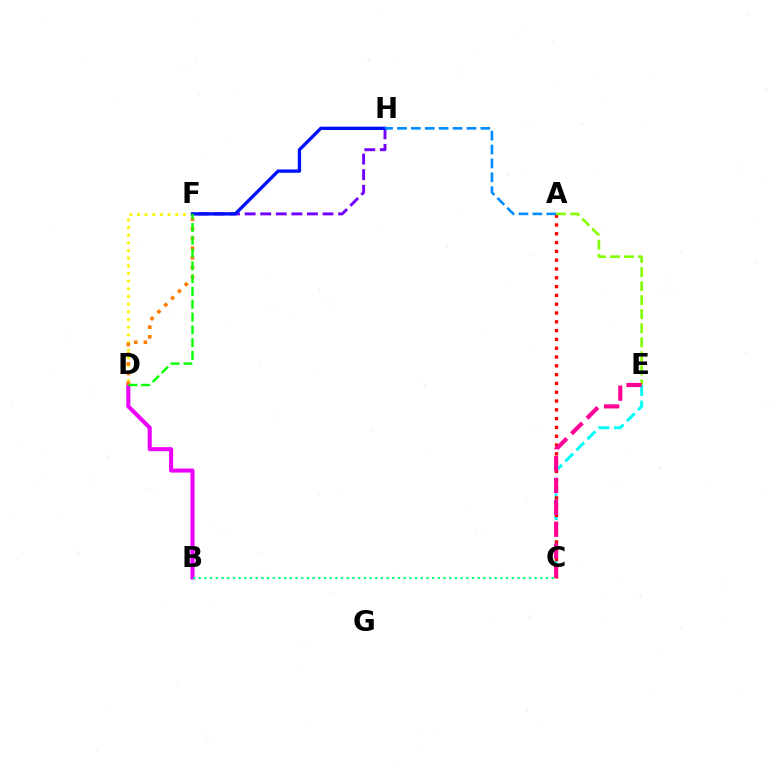{('D', 'F'): [{'color': '#fcf500', 'line_style': 'dotted', 'thickness': 2.08}, {'color': '#ff7c00', 'line_style': 'dotted', 'thickness': 2.63}, {'color': '#08ff00', 'line_style': 'dashed', 'thickness': 1.74}], ('B', 'D'): [{'color': '#ee00ff', 'line_style': 'solid', 'thickness': 2.92}], ('C', 'E'): [{'color': '#00fff6', 'line_style': 'dashed', 'thickness': 2.13}, {'color': '#ff0094', 'line_style': 'dashed', 'thickness': 2.98}], ('F', 'H'): [{'color': '#7200ff', 'line_style': 'dashed', 'thickness': 2.12}, {'color': '#0010ff', 'line_style': 'solid', 'thickness': 2.4}], ('A', 'C'): [{'color': '#ff0000', 'line_style': 'dotted', 'thickness': 2.39}], ('A', 'H'): [{'color': '#008cff', 'line_style': 'dashed', 'thickness': 1.89}], ('B', 'C'): [{'color': '#00ff74', 'line_style': 'dotted', 'thickness': 1.55}], ('A', 'E'): [{'color': '#84ff00', 'line_style': 'dashed', 'thickness': 1.91}]}